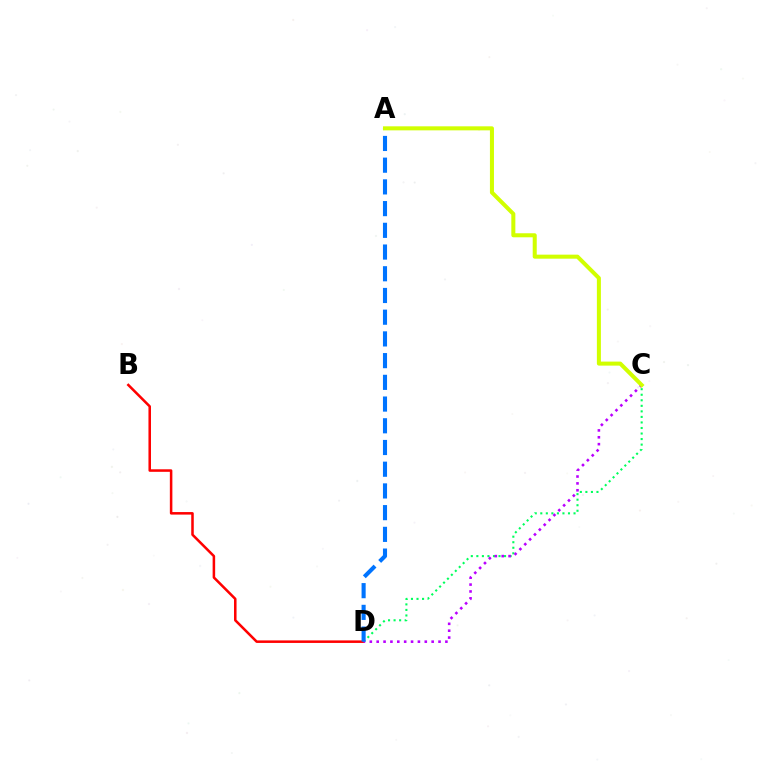{('B', 'D'): [{'color': '#ff0000', 'line_style': 'solid', 'thickness': 1.82}], ('C', 'D'): [{'color': '#00ff5c', 'line_style': 'dotted', 'thickness': 1.51}, {'color': '#b900ff', 'line_style': 'dotted', 'thickness': 1.87}], ('A', 'D'): [{'color': '#0074ff', 'line_style': 'dashed', 'thickness': 2.95}], ('A', 'C'): [{'color': '#d1ff00', 'line_style': 'solid', 'thickness': 2.9}]}